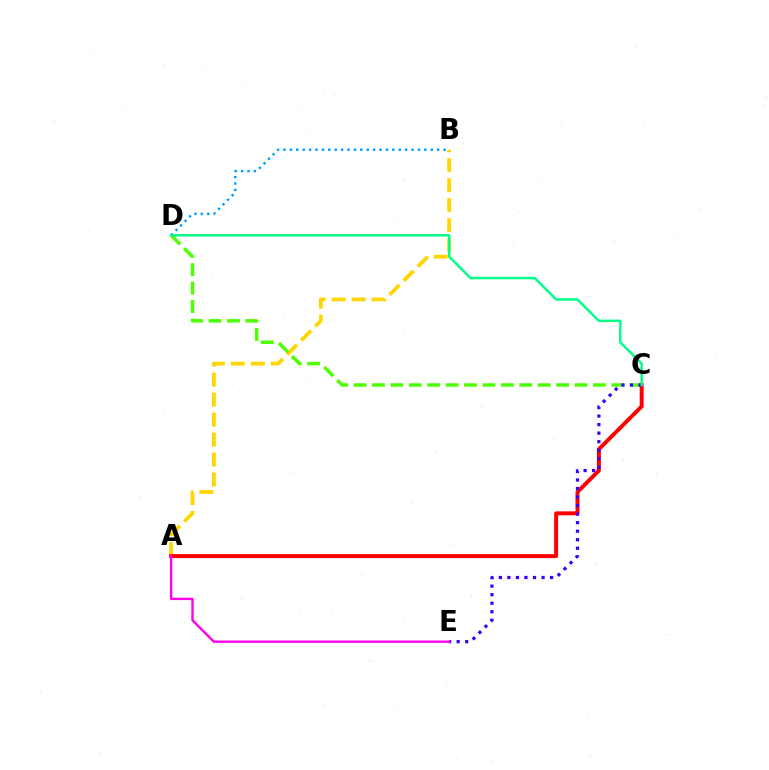{('A', 'B'): [{'color': '#ffd500', 'line_style': 'dashed', 'thickness': 2.71}], ('C', 'D'): [{'color': '#4fff00', 'line_style': 'dashed', 'thickness': 2.5}, {'color': '#00ff86', 'line_style': 'solid', 'thickness': 1.76}], ('A', 'C'): [{'color': '#ff0000', 'line_style': 'solid', 'thickness': 2.85}], ('C', 'E'): [{'color': '#3700ff', 'line_style': 'dotted', 'thickness': 2.32}], ('B', 'D'): [{'color': '#009eff', 'line_style': 'dotted', 'thickness': 1.74}], ('A', 'E'): [{'color': '#ff00ed', 'line_style': 'solid', 'thickness': 1.7}]}